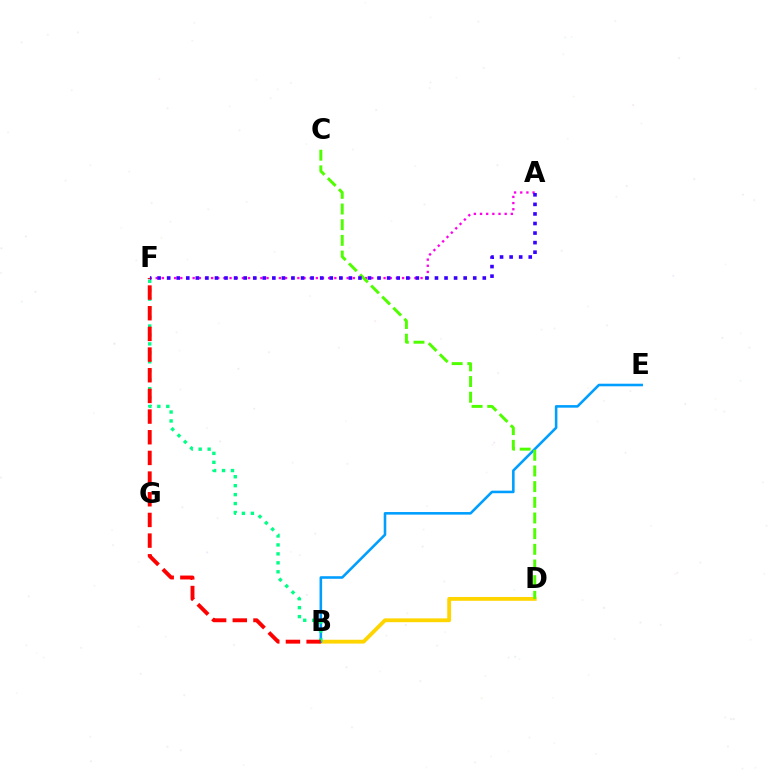{('A', 'F'): [{'color': '#ff00ed', 'line_style': 'dotted', 'thickness': 1.67}, {'color': '#3700ff', 'line_style': 'dotted', 'thickness': 2.6}], ('B', 'D'): [{'color': '#ffd500', 'line_style': 'solid', 'thickness': 2.75}], ('B', 'E'): [{'color': '#009eff', 'line_style': 'solid', 'thickness': 1.86}], ('B', 'F'): [{'color': '#00ff86', 'line_style': 'dotted', 'thickness': 2.43}, {'color': '#ff0000', 'line_style': 'dashed', 'thickness': 2.81}], ('C', 'D'): [{'color': '#4fff00', 'line_style': 'dashed', 'thickness': 2.13}]}